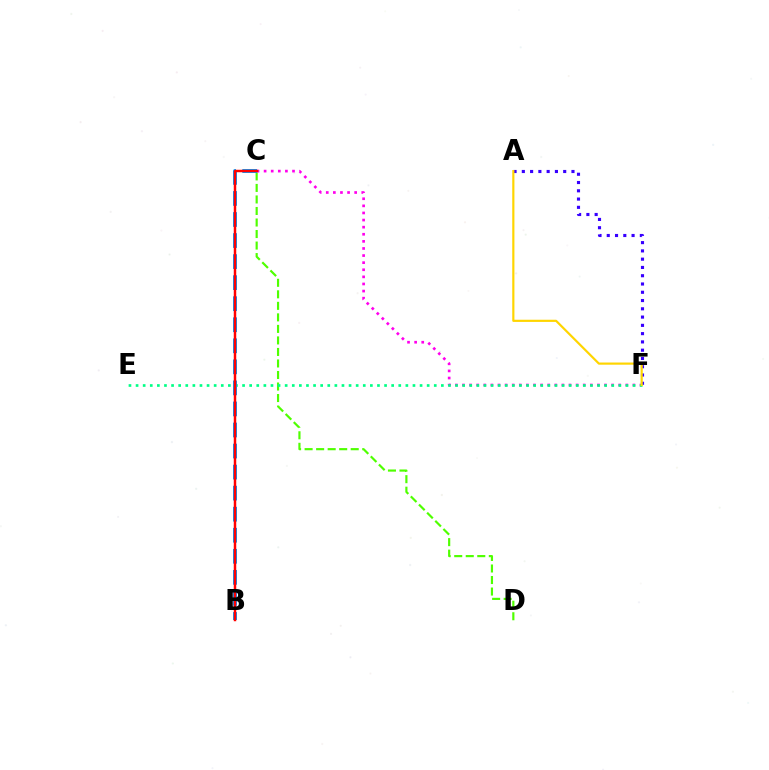{('C', 'D'): [{'color': '#4fff00', 'line_style': 'dashed', 'thickness': 1.57}], ('A', 'F'): [{'color': '#3700ff', 'line_style': 'dotted', 'thickness': 2.25}, {'color': '#ffd500', 'line_style': 'solid', 'thickness': 1.57}], ('C', 'F'): [{'color': '#ff00ed', 'line_style': 'dotted', 'thickness': 1.93}], ('E', 'F'): [{'color': '#00ff86', 'line_style': 'dotted', 'thickness': 1.93}], ('B', 'C'): [{'color': '#009eff', 'line_style': 'dashed', 'thickness': 2.86}, {'color': '#ff0000', 'line_style': 'solid', 'thickness': 1.78}]}